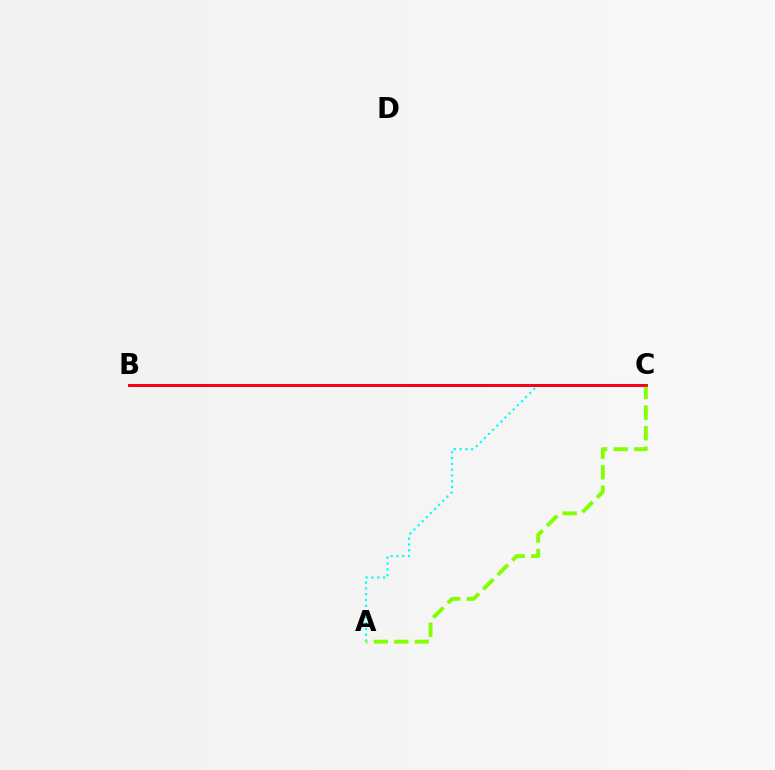{('A', 'C'): [{'color': '#00fff6', 'line_style': 'dotted', 'thickness': 1.58}, {'color': '#84ff00', 'line_style': 'dashed', 'thickness': 2.79}], ('B', 'C'): [{'color': '#7200ff', 'line_style': 'solid', 'thickness': 1.91}, {'color': '#ff0000', 'line_style': 'solid', 'thickness': 1.94}]}